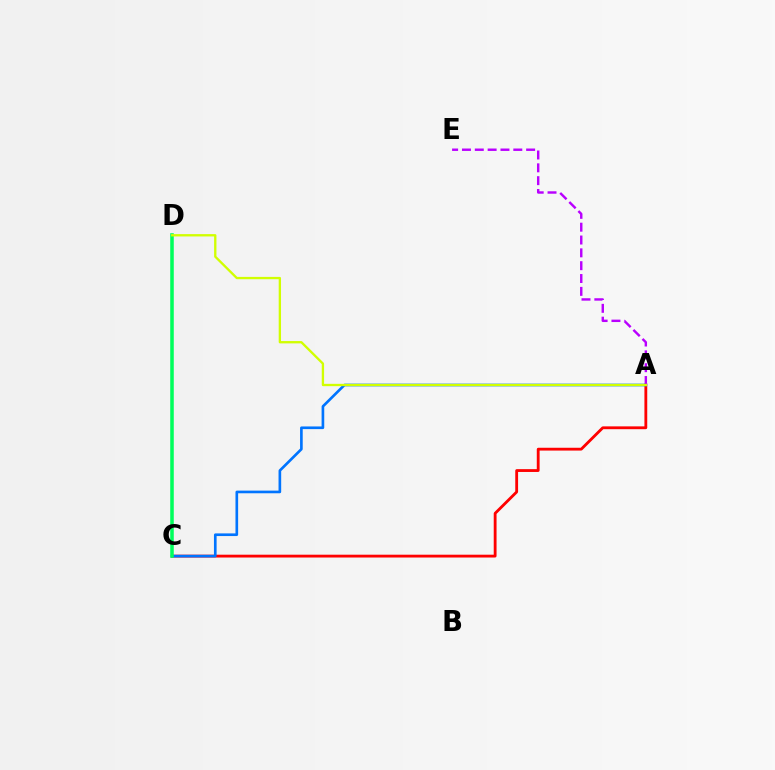{('A', 'C'): [{'color': '#ff0000', 'line_style': 'solid', 'thickness': 2.03}, {'color': '#0074ff', 'line_style': 'solid', 'thickness': 1.91}], ('A', 'E'): [{'color': '#b900ff', 'line_style': 'dashed', 'thickness': 1.74}], ('C', 'D'): [{'color': '#00ff5c', 'line_style': 'solid', 'thickness': 2.55}], ('A', 'D'): [{'color': '#d1ff00', 'line_style': 'solid', 'thickness': 1.68}]}